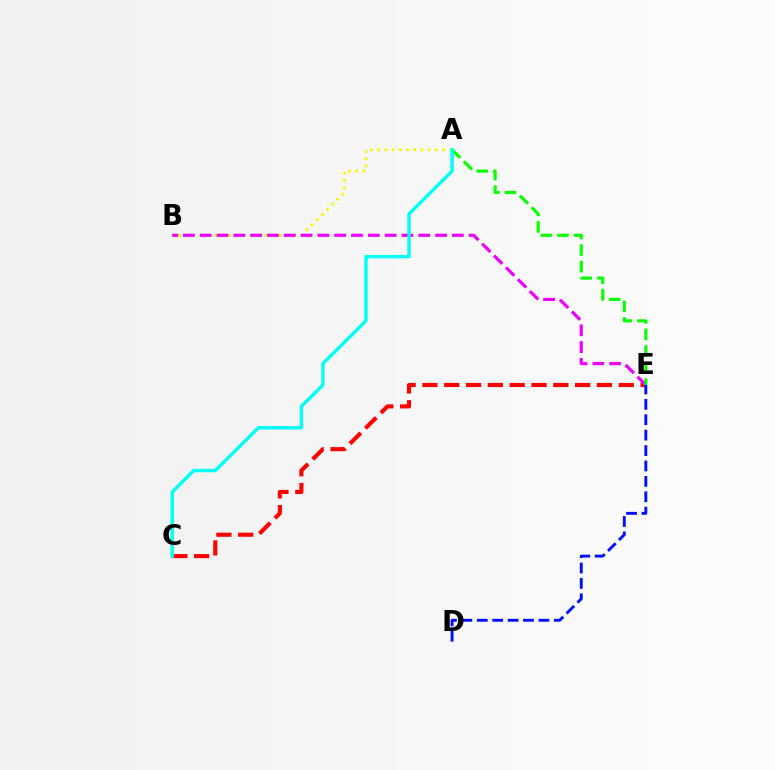{('A', 'B'): [{'color': '#fcf500', 'line_style': 'dotted', 'thickness': 1.96}], ('C', 'E'): [{'color': '#ff0000', 'line_style': 'dashed', 'thickness': 2.96}], ('B', 'E'): [{'color': '#ee00ff', 'line_style': 'dashed', 'thickness': 2.28}], ('A', 'E'): [{'color': '#08ff00', 'line_style': 'dashed', 'thickness': 2.25}], ('D', 'E'): [{'color': '#0010ff', 'line_style': 'dashed', 'thickness': 2.09}], ('A', 'C'): [{'color': '#00fff6', 'line_style': 'solid', 'thickness': 2.44}]}